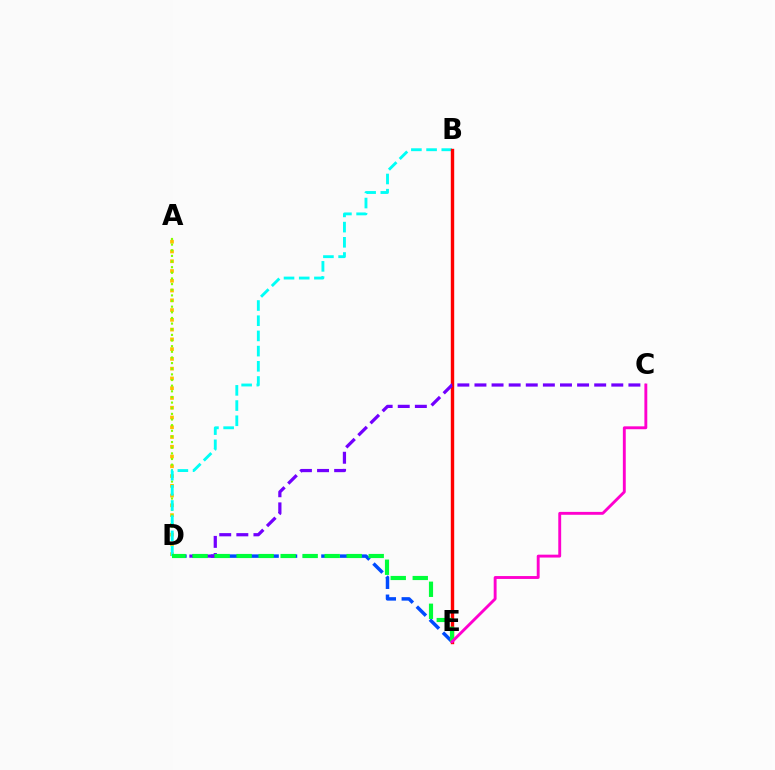{('A', 'D'): [{'color': '#ffbd00', 'line_style': 'dotted', 'thickness': 2.65}, {'color': '#84ff00', 'line_style': 'dotted', 'thickness': 1.53}], ('D', 'E'): [{'color': '#004bff', 'line_style': 'dashed', 'thickness': 2.5}, {'color': '#00ff39', 'line_style': 'dashed', 'thickness': 2.99}], ('B', 'D'): [{'color': '#00fff6', 'line_style': 'dashed', 'thickness': 2.06}], ('B', 'E'): [{'color': '#ff0000', 'line_style': 'solid', 'thickness': 2.44}], ('C', 'D'): [{'color': '#7200ff', 'line_style': 'dashed', 'thickness': 2.32}], ('C', 'E'): [{'color': '#ff00cf', 'line_style': 'solid', 'thickness': 2.08}]}